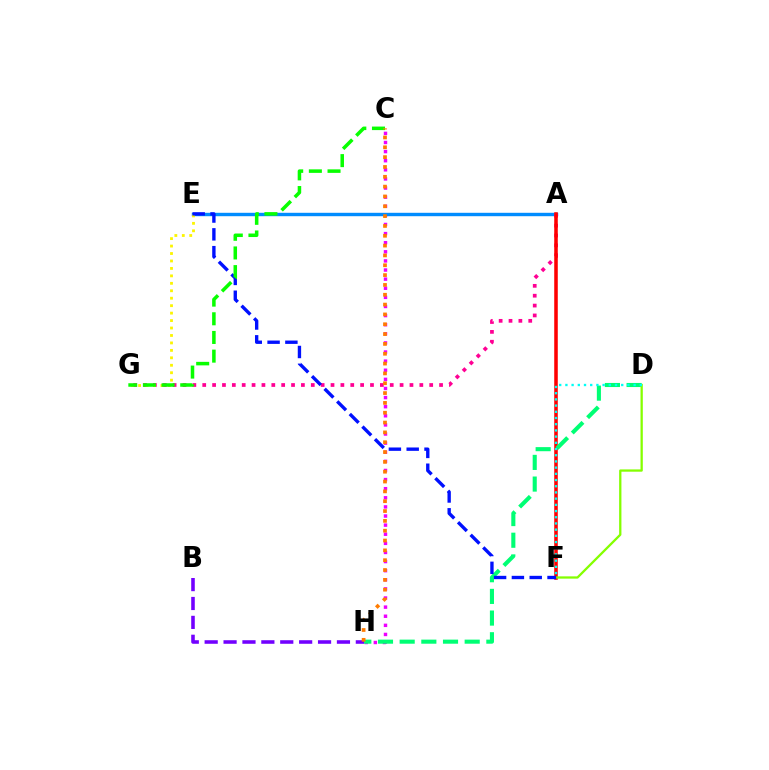{('C', 'H'): [{'color': '#ee00ff', 'line_style': 'dotted', 'thickness': 2.48}, {'color': '#ff7c00', 'line_style': 'dotted', 'thickness': 2.67}], ('A', 'E'): [{'color': '#008cff', 'line_style': 'solid', 'thickness': 2.45}], ('A', 'G'): [{'color': '#ff0094', 'line_style': 'dotted', 'thickness': 2.68}], ('A', 'F'): [{'color': '#ff0000', 'line_style': 'solid', 'thickness': 2.55}], ('E', 'G'): [{'color': '#fcf500', 'line_style': 'dotted', 'thickness': 2.02}], ('D', 'H'): [{'color': '#00ff74', 'line_style': 'dashed', 'thickness': 2.94}], ('B', 'H'): [{'color': '#7200ff', 'line_style': 'dashed', 'thickness': 2.57}], ('D', 'F'): [{'color': '#84ff00', 'line_style': 'solid', 'thickness': 1.65}, {'color': '#00fff6', 'line_style': 'dotted', 'thickness': 1.69}], ('E', 'F'): [{'color': '#0010ff', 'line_style': 'dashed', 'thickness': 2.42}], ('C', 'G'): [{'color': '#08ff00', 'line_style': 'dashed', 'thickness': 2.54}]}